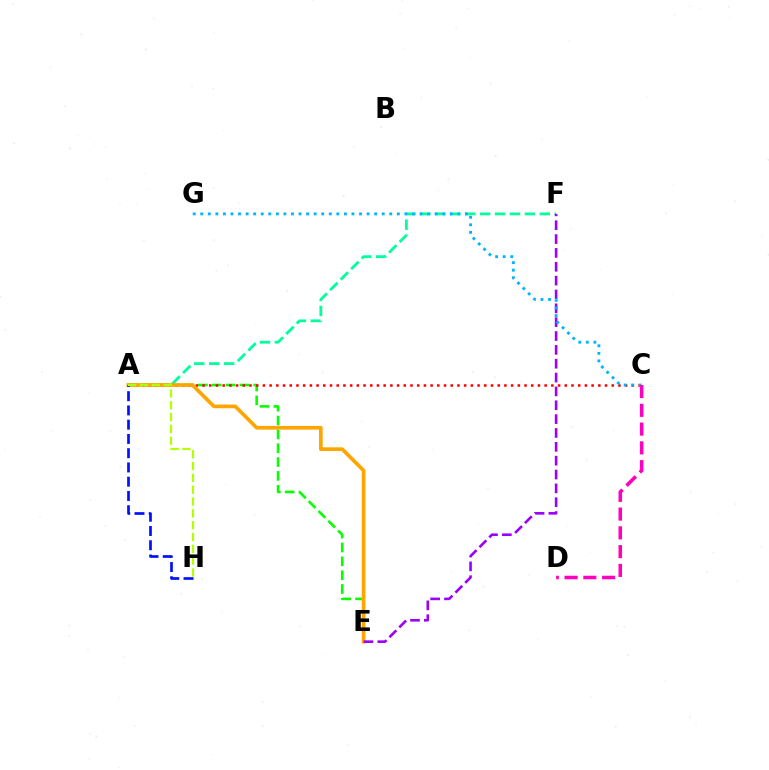{('A', 'E'): [{'color': '#08ff00', 'line_style': 'dashed', 'thickness': 1.88}, {'color': '#ffa500', 'line_style': 'solid', 'thickness': 2.65}], ('A', 'C'): [{'color': '#ff0000', 'line_style': 'dotted', 'thickness': 1.82}], ('A', 'F'): [{'color': '#00ff9d', 'line_style': 'dashed', 'thickness': 2.03}], ('A', 'H'): [{'color': '#0010ff', 'line_style': 'dashed', 'thickness': 1.94}, {'color': '#b3ff00', 'line_style': 'dashed', 'thickness': 1.61}], ('E', 'F'): [{'color': '#9b00ff', 'line_style': 'dashed', 'thickness': 1.88}], ('C', 'G'): [{'color': '#00b5ff', 'line_style': 'dotted', 'thickness': 2.05}], ('C', 'D'): [{'color': '#ff00bd', 'line_style': 'dashed', 'thickness': 2.55}]}